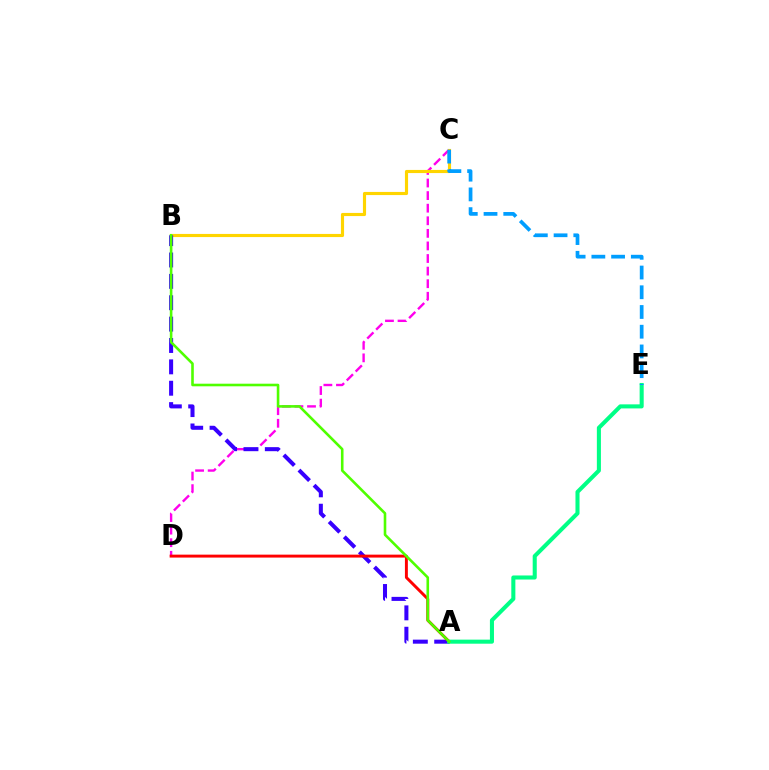{('C', 'D'): [{'color': '#ff00ed', 'line_style': 'dashed', 'thickness': 1.71}], ('B', 'C'): [{'color': '#ffd500', 'line_style': 'solid', 'thickness': 2.26}], ('A', 'B'): [{'color': '#3700ff', 'line_style': 'dashed', 'thickness': 2.9}, {'color': '#4fff00', 'line_style': 'solid', 'thickness': 1.87}], ('A', 'D'): [{'color': '#ff0000', 'line_style': 'solid', 'thickness': 2.12}], ('A', 'E'): [{'color': '#00ff86', 'line_style': 'solid', 'thickness': 2.92}], ('C', 'E'): [{'color': '#009eff', 'line_style': 'dashed', 'thickness': 2.68}]}